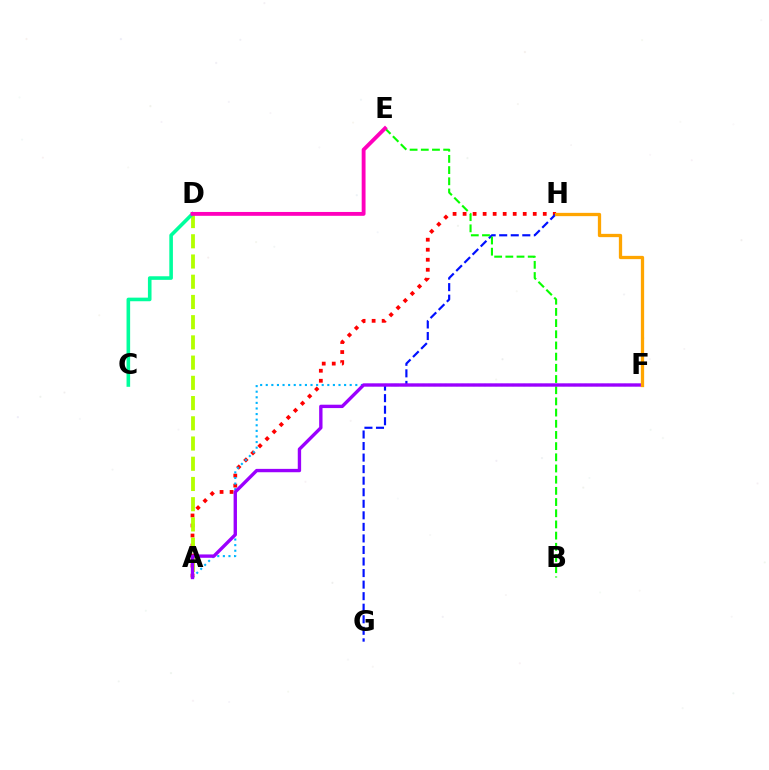{('A', 'H'): [{'color': '#ff0000', 'line_style': 'dotted', 'thickness': 2.72}], ('A', 'D'): [{'color': '#b3ff00', 'line_style': 'dashed', 'thickness': 2.75}], ('G', 'H'): [{'color': '#0010ff', 'line_style': 'dashed', 'thickness': 1.57}], ('A', 'F'): [{'color': '#00b5ff', 'line_style': 'dotted', 'thickness': 1.52}, {'color': '#9b00ff', 'line_style': 'solid', 'thickness': 2.42}], ('C', 'D'): [{'color': '#00ff9d', 'line_style': 'solid', 'thickness': 2.59}], ('B', 'E'): [{'color': '#08ff00', 'line_style': 'dashed', 'thickness': 1.52}], ('D', 'E'): [{'color': '#ff00bd', 'line_style': 'solid', 'thickness': 2.77}], ('F', 'H'): [{'color': '#ffa500', 'line_style': 'solid', 'thickness': 2.36}]}